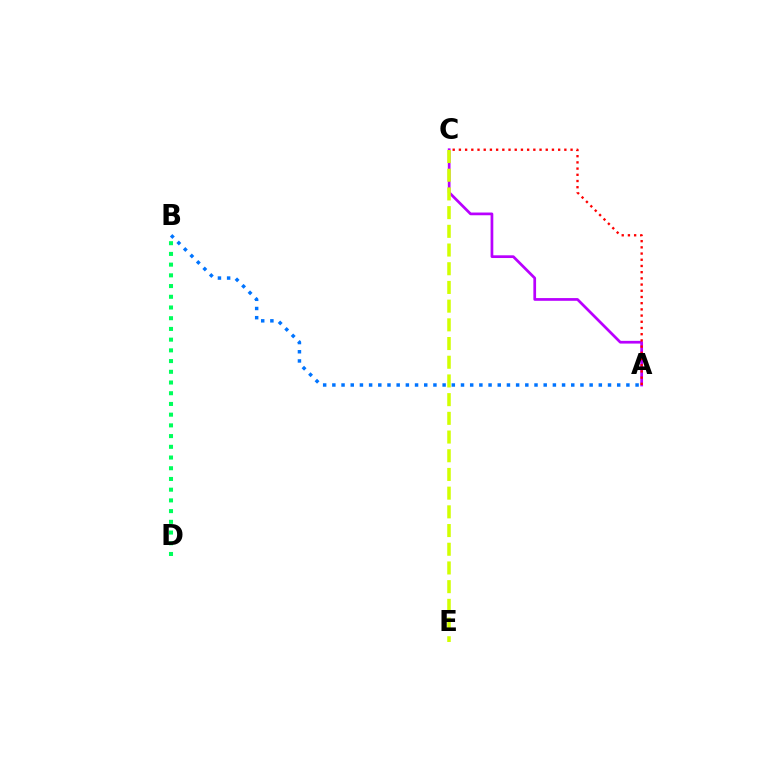{('B', 'D'): [{'color': '#00ff5c', 'line_style': 'dotted', 'thickness': 2.91}], ('A', 'C'): [{'color': '#b900ff', 'line_style': 'solid', 'thickness': 1.96}, {'color': '#ff0000', 'line_style': 'dotted', 'thickness': 1.69}], ('C', 'E'): [{'color': '#d1ff00', 'line_style': 'dashed', 'thickness': 2.54}], ('A', 'B'): [{'color': '#0074ff', 'line_style': 'dotted', 'thickness': 2.5}]}